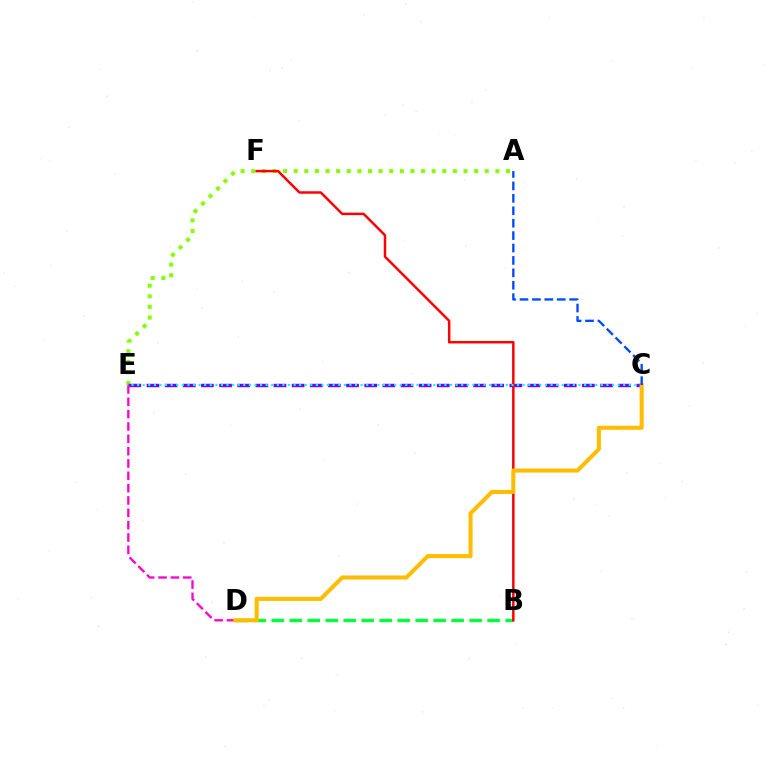{('B', 'D'): [{'color': '#00ff39', 'line_style': 'dashed', 'thickness': 2.44}], ('A', 'E'): [{'color': '#84ff00', 'line_style': 'dotted', 'thickness': 2.88}], ('C', 'E'): [{'color': '#7200ff', 'line_style': 'dashed', 'thickness': 2.46}, {'color': '#00fff6', 'line_style': 'dotted', 'thickness': 1.52}], ('B', 'F'): [{'color': '#ff0000', 'line_style': 'solid', 'thickness': 1.78}], ('D', 'E'): [{'color': '#ff00cf', 'line_style': 'dashed', 'thickness': 1.68}], ('C', 'D'): [{'color': '#ffbd00', 'line_style': 'solid', 'thickness': 2.93}], ('A', 'C'): [{'color': '#004bff', 'line_style': 'dashed', 'thickness': 1.69}]}